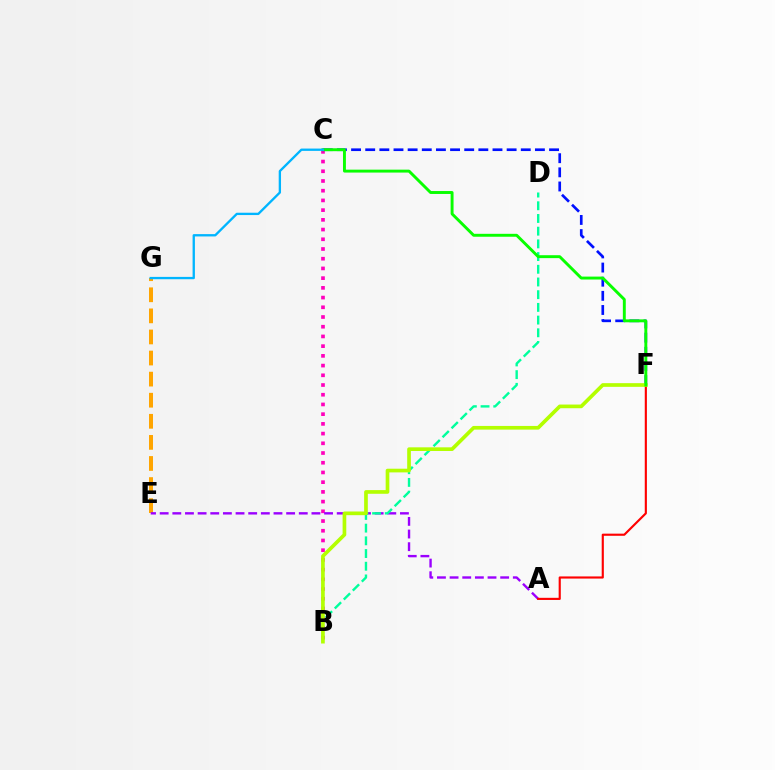{('E', 'G'): [{'color': '#ffa500', 'line_style': 'dashed', 'thickness': 2.86}], ('B', 'C'): [{'color': '#ff00bd', 'line_style': 'dotted', 'thickness': 2.64}], ('A', 'E'): [{'color': '#9b00ff', 'line_style': 'dashed', 'thickness': 1.72}], ('C', 'F'): [{'color': '#0010ff', 'line_style': 'dashed', 'thickness': 1.92}, {'color': '#08ff00', 'line_style': 'solid', 'thickness': 2.1}], ('B', 'D'): [{'color': '#00ff9d', 'line_style': 'dashed', 'thickness': 1.73}], ('A', 'F'): [{'color': '#ff0000', 'line_style': 'solid', 'thickness': 1.54}], ('B', 'F'): [{'color': '#b3ff00', 'line_style': 'solid', 'thickness': 2.65}], ('C', 'G'): [{'color': '#00b5ff', 'line_style': 'solid', 'thickness': 1.67}]}